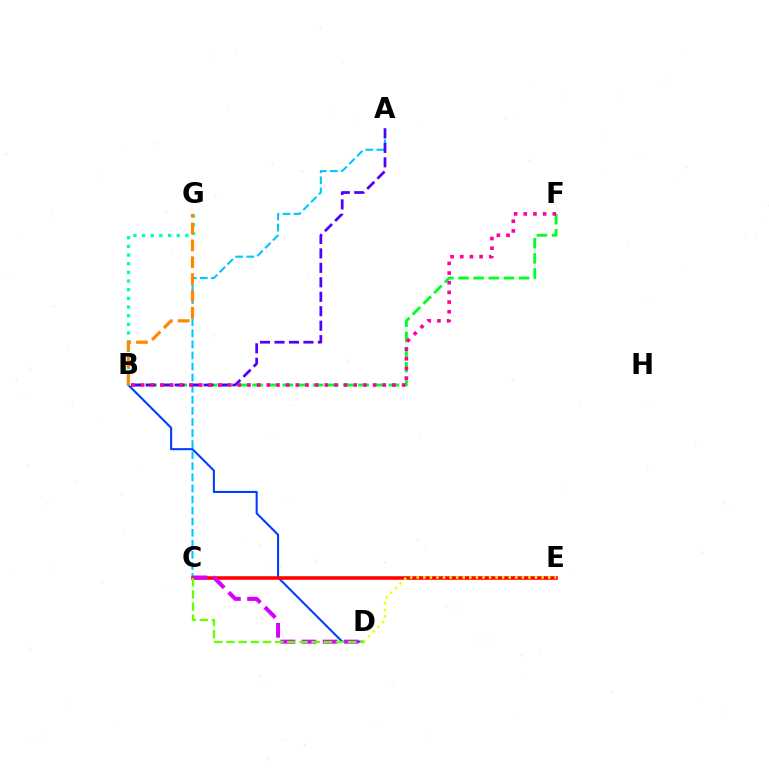{('A', 'C'): [{'color': '#00c7ff', 'line_style': 'dashed', 'thickness': 1.51}], ('B', 'D'): [{'color': '#003fff', 'line_style': 'solid', 'thickness': 1.51}], ('B', 'F'): [{'color': '#00ff27', 'line_style': 'dashed', 'thickness': 2.06}, {'color': '#ff00a0', 'line_style': 'dotted', 'thickness': 2.63}], ('C', 'E'): [{'color': '#ff0000', 'line_style': 'solid', 'thickness': 2.57}], ('B', 'G'): [{'color': '#00ffaf', 'line_style': 'dotted', 'thickness': 2.35}, {'color': '#ff8800', 'line_style': 'dashed', 'thickness': 2.29}], ('C', 'D'): [{'color': '#d600ff', 'line_style': 'dashed', 'thickness': 2.88}, {'color': '#66ff00', 'line_style': 'dashed', 'thickness': 1.65}], ('A', 'B'): [{'color': '#4f00ff', 'line_style': 'dashed', 'thickness': 1.96}], ('D', 'E'): [{'color': '#eeff00', 'line_style': 'dotted', 'thickness': 1.79}]}